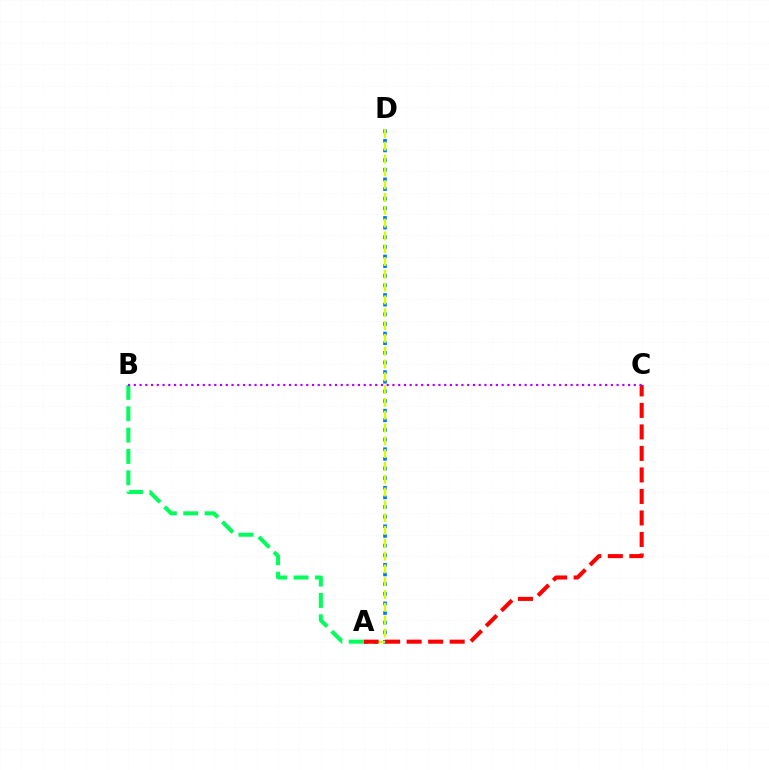{('A', 'D'): [{'color': '#0074ff', 'line_style': 'dotted', 'thickness': 2.62}, {'color': '#d1ff00', 'line_style': 'dashed', 'thickness': 1.74}], ('A', 'C'): [{'color': '#ff0000', 'line_style': 'dashed', 'thickness': 2.92}], ('A', 'B'): [{'color': '#00ff5c', 'line_style': 'dashed', 'thickness': 2.9}], ('B', 'C'): [{'color': '#b900ff', 'line_style': 'dotted', 'thickness': 1.56}]}